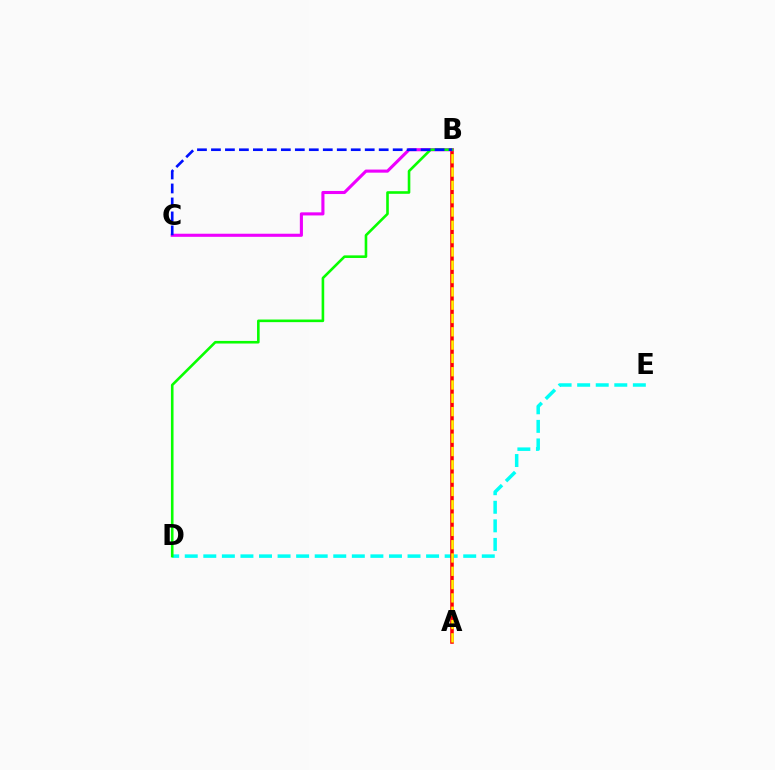{('D', 'E'): [{'color': '#00fff6', 'line_style': 'dashed', 'thickness': 2.52}], ('A', 'B'): [{'color': '#ff0000', 'line_style': 'solid', 'thickness': 2.56}, {'color': '#fcf500', 'line_style': 'dashed', 'thickness': 1.81}], ('B', 'C'): [{'color': '#ee00ff', 'line_style': 'solid', 'thickness': 2.23}, {'color': '#0010ff', 'line_style': 'dashed', 'thickness': 1.9}], ('B', 'D'): [{'color': '#08ff00', 'line_style': 'solid', 'thickness': 1.88}]}